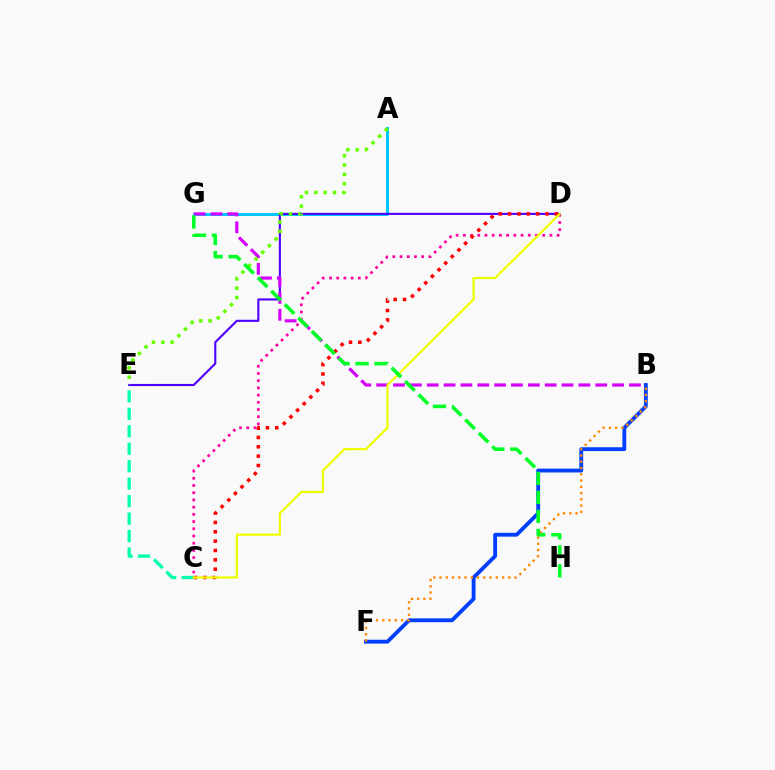{('B', 'F'): [{'color': '#003fff', 'line_style': 'solid', 'thickness': 2.77}, {'color': '#ff8800', 'line_style': 'dotted', 'thickness': 1.7}], ('C', 'D'): [{'color': '#ff00a0', 'line_style': 'dotted', 'thickness': 1.96}, {'color': '#ff0000', 'line_style': 'dotted', 'thickness': 2.54}, {'color': '#eeff00', 'line_style': 'solid', 'thickness': 1.59}], ('A', 'G'): [{'color': '#00c7ff', 'line_style': 'solid', 'thickness': 2.17}], ('D', 'E'): [{'color': '#4f00ff', 'line_style': 'solid', 'thickness': 1.53}], ('B', 'G'): [{'color': '#d600ff', 'line_style': 'dashed', 'thickness': 2.29}], ('A', 'E'): [{'color': '#66ff00', 'line_style': 'dotted', 'thickness': 2.54}], ('C', 'E'): [{'color': '#00ffaf', 'line_style': 'dashed', 'thickness': 2.37}], ('G', 'H'): [{'color': '#00ff27', 'line_style': 'dashed', 'thickness': 2.58}]}